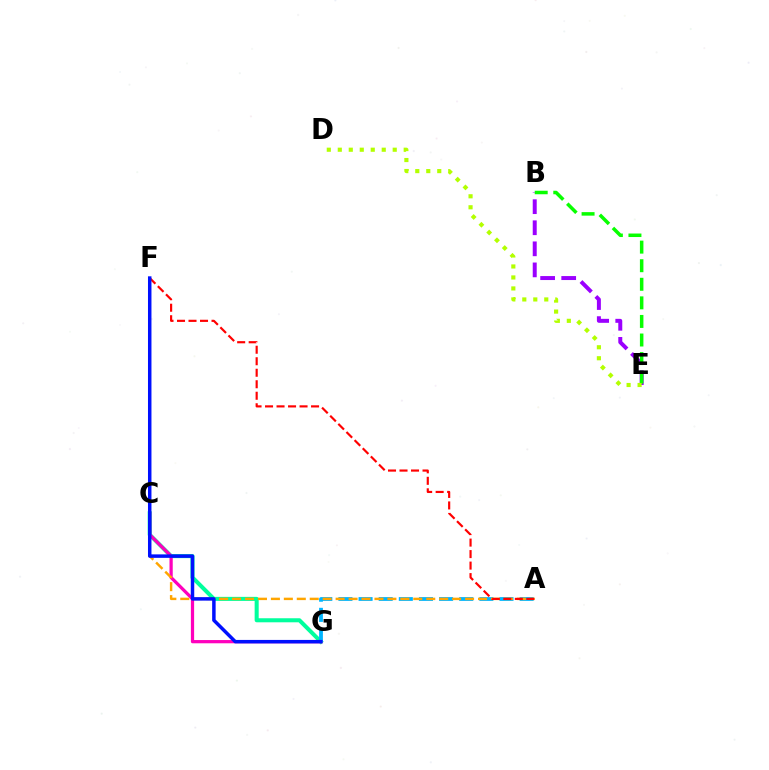{('C', 'G'): [{'color': '#00ff9d', 'line_style': 'solid', 'thickness': 2.92}, {'color': '#ff00bd', 'line_style': 'solid', 'thickness': 2.33}], ('A', 'G'): [{'color': '#00b5ff', 'line_style': 'dashed', 'thickness': 2.74}], ('B', 'E'): [{'color': '#9b00ff', 'line_style': 'dashed', 'thickness': 2.86}, {'color': '#08ff00', 'line_style': 'dashed', 'thickness': 2.52}], ('A', 'C'): [{'color': '#ffa500', 'line_style': 'dashed', 'thickness': 1.76}], ('A', 'F'): [{'color': '#ff0000', 'line_style': 'dashed', 'thickness': 1.56}], ('D', 'E'): [{'color': '#b3ff00', 'line_style': 'dotted', 'thickness': 2.99}], ('F', 'G'): [{'color': '#0010ff', 'line_style': 'solid', 'thickness': 2.51}]}